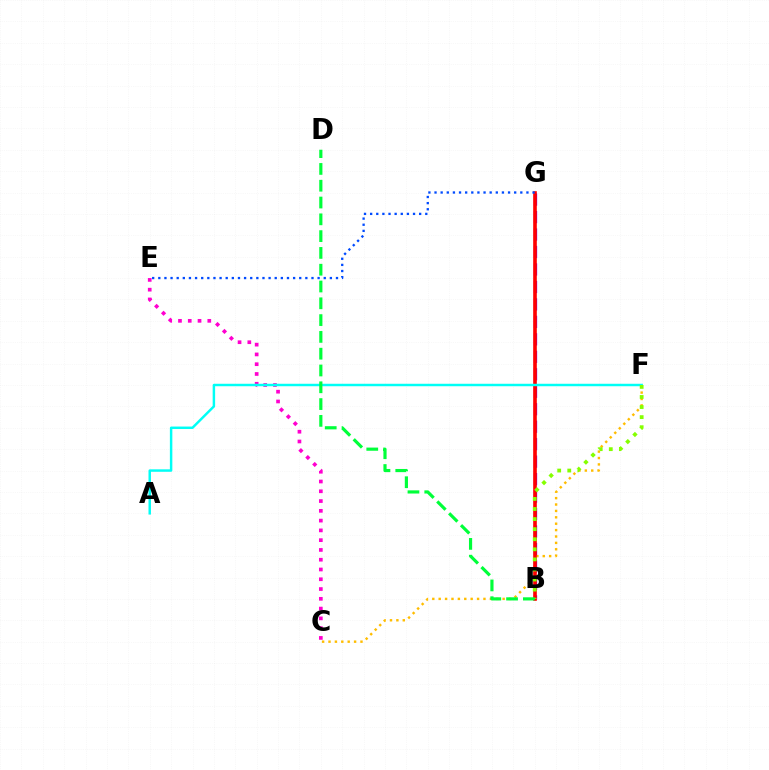{('C', 'E'): [{'color': '#ff00cf', 'line_style': 'dotted', 'thickness': 2.66}], ('C', 'F'): [{'color': '#ffbd00', 'line_style': 'dotted', 'thickness': 1.74}], ('B', 'G'): [{'color': '#7200ff', 'line_style': 'dashed', 'thickness': 2.37}, {'color': '#ff0000', 'line_style': 'solid', 'thickness': 2.61}], ('A', 'F'): [{'color': '#00fff6', 'line_style': 'solid', 'thickness': 1.77}], ('E', 'G'): [{'color': '#004bff', 'line_style': 'dotted', 'thickness': 1.66}], ('B', 'F'): [{'color': '#84ff00', 'line_style': 'dotted', 'thickness': 2.74}], ('B', 'D'): [{'color': '#00ff39', 'line_style': 'dashed', 'thickness': 2.28}]}